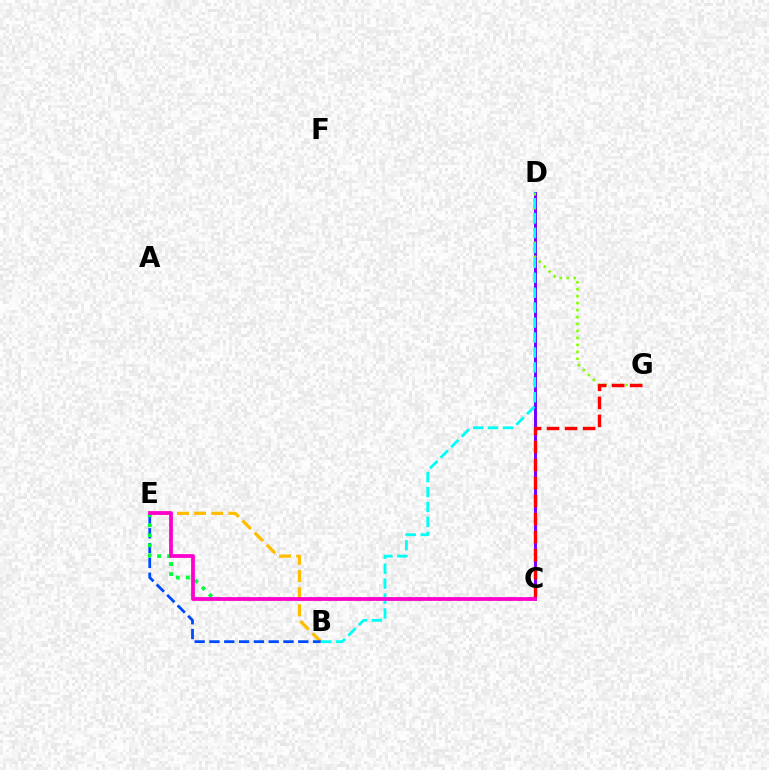{('B', 'E'): [{'color': '#ffbd00', 'line_style': 'dashed', 'thickness': 2.33}, {'color': '#004bff', 'line_style': 'dashed', 'thickness': 2.01}], ('C', 'D'): [{'color': '#7200ff', 'line_style': 'solid', 'thickness': 2.13}], ('D', 'G'): [{'color': '#84ff00', 'line_style': 'dotted', 'thickness': 1.89}], ('C', 'G'): [{'color': '#ff0000', 'line_style': 'dashed', 'thickness': 2.45}], ('C', 'E'): [{'color': '#00ff39', 'line_style': 'dotted', 'thickness': 2.73}, {'color': '#ff00cf', 'line_style': 'solid', 'thickness': 2.72}], ('B', 'D'): [{'color': '#00fff6', 'line_style': 'dashed', 'thickness': 2.03}]}